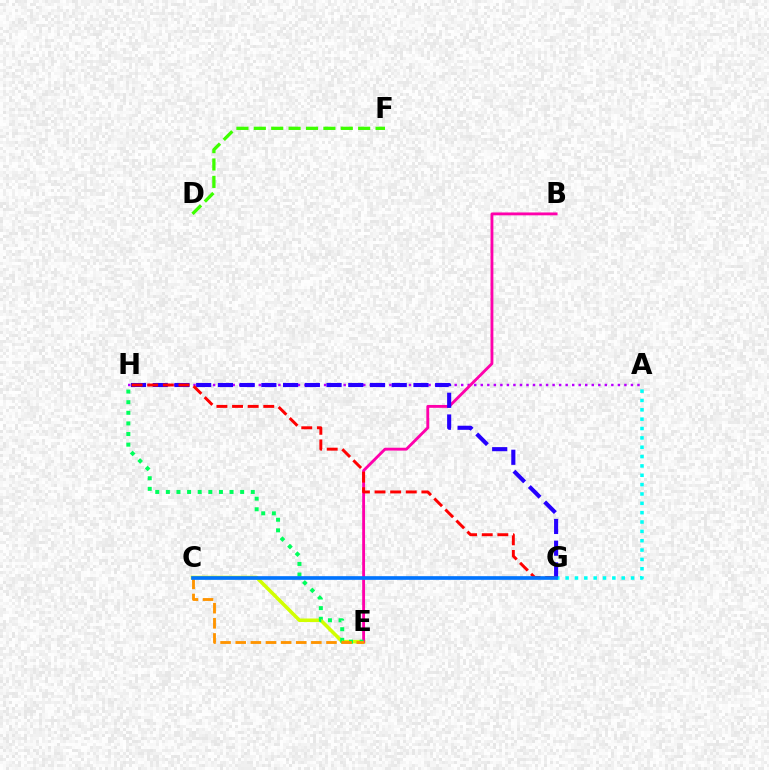{('A', 'G'): [{'color': '#00fff6', 'line_style': 'dotted', 'thickness': 2.54}], ('A', 'H'): [{'color': '#b900ff', 'line_style': 'dotted', 'thickness': 1.77}], ('C', 'E'): [{'color': '#d1ff00', 'line_style': 'solid', 'thickness': 2.55}, {'color': '#ff9400', 'line_style': 'dashed', 'thickness': 2.06}], ('B', 'E'): [{'color': '#ff00ac', 'line_style': 'solid', 'thickness': 2.06}], ('G', 'H'): [{'color': '#2500ff', 'line_style': 'dashed', 'thickness': 2.95}, {'color': '#ff0000', 'line_style': 'dashed', 'thickness': 2.12}], ('E', 'H'): [{'color': '#00ff5c', 'line_style': 'dotted', 'thickness': 2.88}], ('D', 'F'): [{'color': '#3dff00', 'line_style': 'dashed', 'thickness': 2.36}], ('C', 'G'): [{'color': '#0074ff', 'line_style': 'solid', 'thickness': 2.64}]}